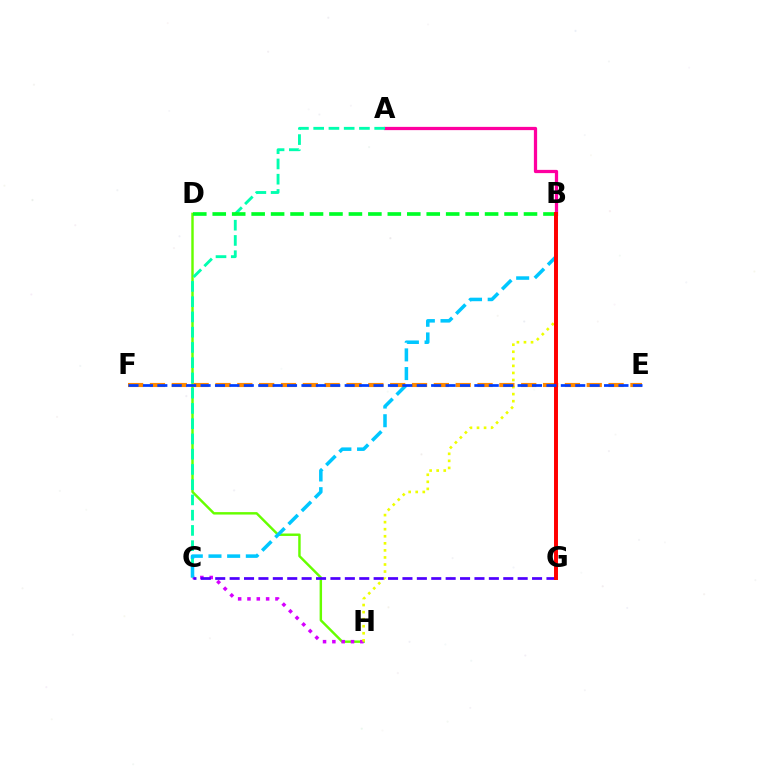{('D', 'H'): [{'color': '#66ff00', 'line_style': 'solid', 'thickness': 1.76}], ('C', 'H'): [{'color': '#d600ff', 'line_style': 'dotted', 'thickness': 2.53}], ('A', 'B'): [{'color': '#ff00a0', 'line_style': 'solid', 'thickness': 2.34}], ('A', 'C'): [{'color': '#00ffaf', 'line_style': 'dashed', 'thickness': 2.07}], ('B', 'D'): [{'color': '#00ff27', 'line_style': 'dashed', 'thickness': 2.64}], ('B', 'H'): [{'color': '#eeff00', 'line_style': 'dotted', 'thickness': 1.92}], ('B', 'C'): [{'color': '#00c7ff', 'line_style': 'dashed', 'thickness': 2.54}], ('E', 'F'): [{'color': '#ff8800', 'line_style': 'dashed', 'thickness': 2.97}, {'color': '#003fff', 'line_style': 'dashed', 'thickness': 1.96}], ('C', 'G'): [{'color': '#4f00ff', 'line_style': 'dashed', 'thickness': 1.96}], ('B', 'G'): [{'color': '#ff0000', 'line_style': 'solid', 'thickness': 2.85}]}